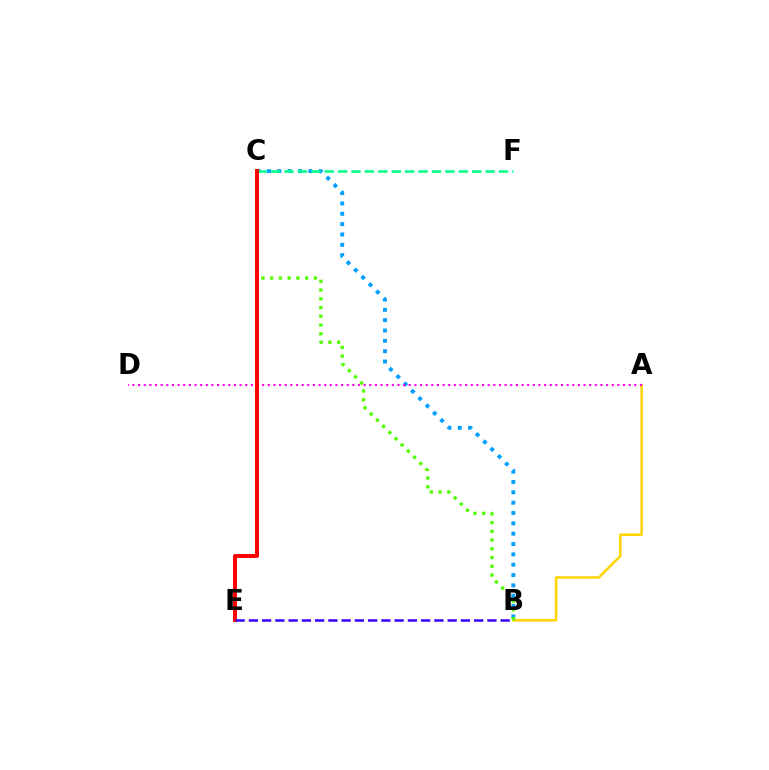{('B', 'C'): [{'color': '#009eff', 'line_style': 'dotted', 'thickness': 2.81}, {'color': '#4fff00', 'line_style': 'dotted', 'thickness': 2.38}], ('A', 'B'): [{'color': '#ffd500', 'line_style': 'solid', 'thickness': 1.8}], ('A', 'D'): [{'color': '#ff00ed', 'line_style': 'dotted', 'thickness': 1.53}], ('C', 'F'): [{'color': '#00ff86', 'line_style': 'dashed', 'thickness': 1.82}], ('C', 'E'): [{'color': '#ff0000', 'line_style': 'solid', 'thickness': 2.85}], ('B', 'E'): [{'color': '#3700ff', 'line_style': 'dashed', 'thickness': 1.8}]}